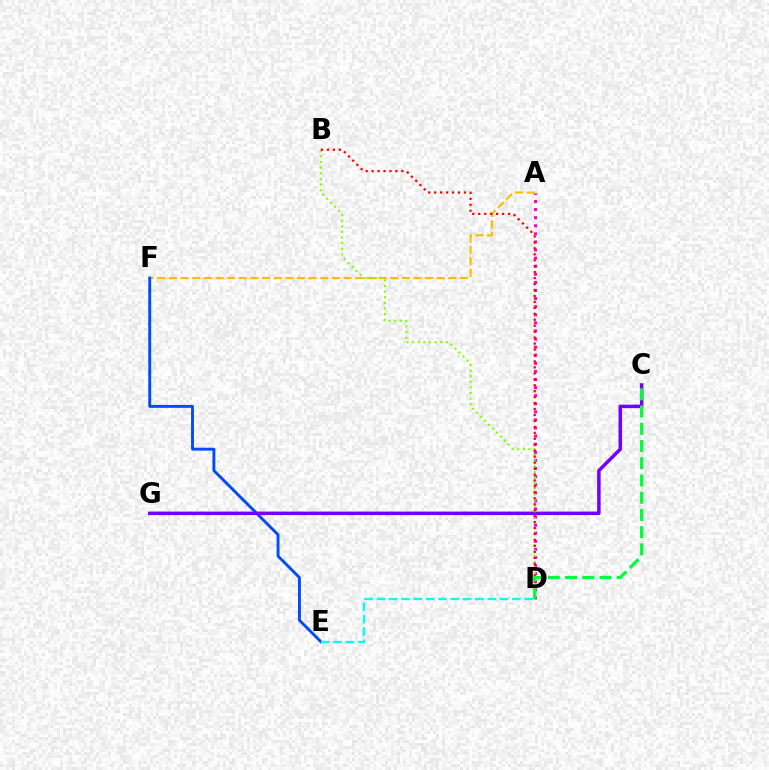{('A', 'F'): [{'color': '#ffbd00', 'line_style': 'dashed', 'thickness': 1.58}], ('E', 'F'): [{'color': '#004bff', 'line_style': 'solid', 'thickness': 2.09}], ('C', 'G'): [{'color': '#7200ff', 'line_style': 'solid', 'thickness': 2.52}], ('D', 'E'): [{'color': '#00fff6', 'line_style': 'dashed', 'thickness': 1.67}], ('A', 'D'): [{'color': '#ff00cf', 'line_style': 'dotted', 'thickness': 2.2}], ('B', 'D'): [{'color': '#84ff00', 'line_style': 'dotted', 'thickness': 1.53}, {'color': '#ff0000', 'line_style': 'dotted', 'thickness': 1.62}], ('C', 'D'): [{'color': '#00ff39', 'line_style': 'dashed', 'thickness': 2.34}]}